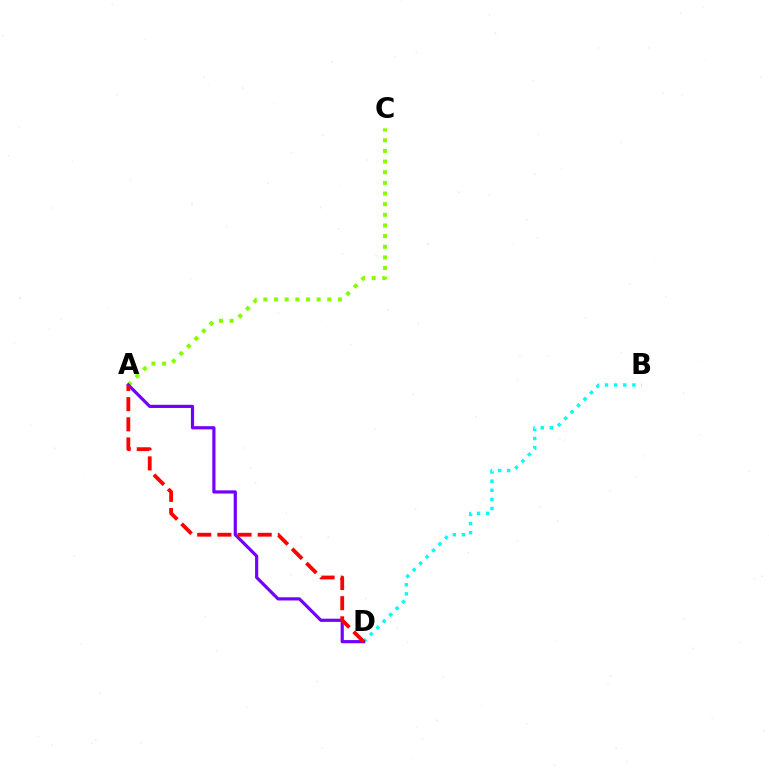{('B', 'D'): [{'color': '#00fff6', 'line_style': 'dotted', 'thickness': 2.48}], ('A', 'C'): [{'color': '#84ff00', 'line_style': 'dotted', 'thickness': 2.89}], ('A', 'D'): [{'color': '#7200ff', 'line_style': 'solid', 'thickness': 2.29}, {'color': '#ff0000', 'line_style': 'dashed', 'thickness': 2.74}]}